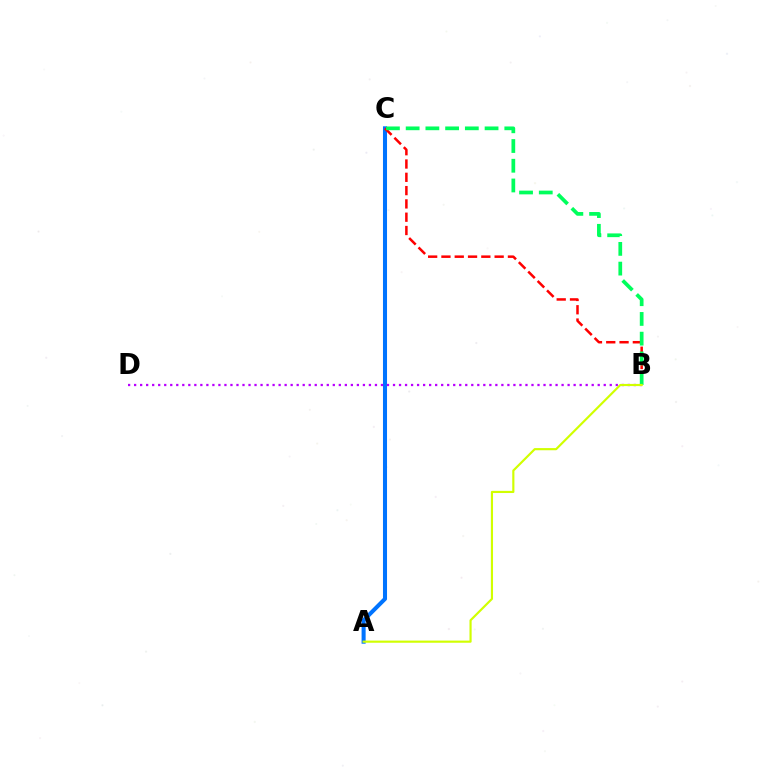{('A', 'C'): [{'color': '#0074ff', 'line_style': 'solid', 'thickness': 2.92}], ('B', 'C'): [{'color': '#ff0000', 'line_style': 'dashed', 'thickness': 1.81}, {'color': '#00ff5c', 'line_style': 'dashed', 'thickness': 2.68}], ('B', 'D'): [{'color': '#b900ff', 'line_style': 'dotted', 'thickness': 1.64}], ('A', 'B'): [{'color': '#d1ff00', 'line_style': 'solid', 'thickness': 1.56}]}